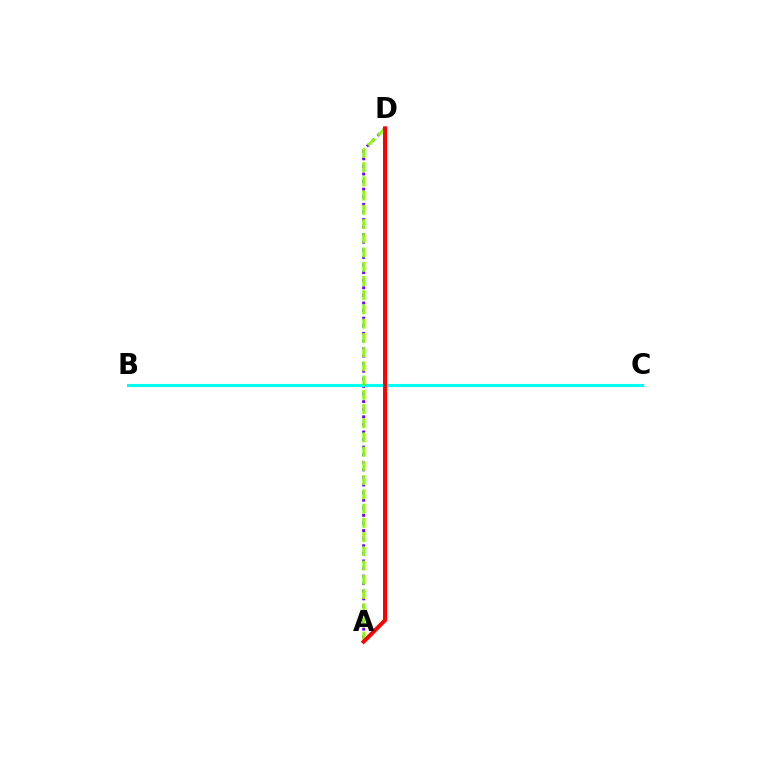{('A', 'D'): [{'color': '#7200ff', 'line_style': 'dotted', 'thickness': 2.06}, {'color': '#84ff00', 'line_style': 'dashed', 'thickness': 1.93}, {'color': '#ff0000', 'line_style': 'solid', 'thickness': 2.85}], ('B', 'C'): [{'color': '#00fff6', 'line_style': 'solid', 'thickness': 2.23}]}